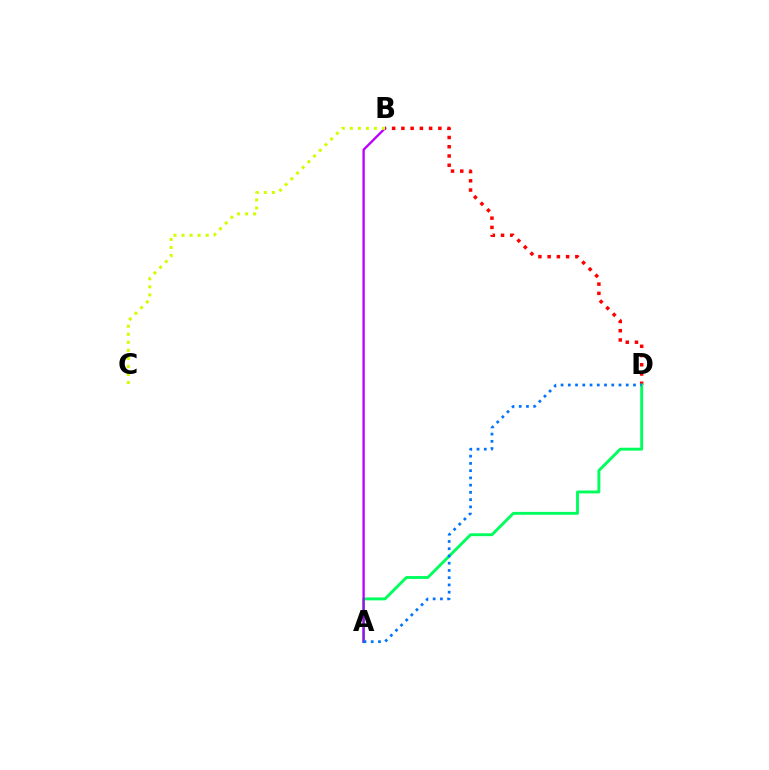{('B', 'D'): [{'color': '#ff0000', 'line_style': 'dotted', 'thickness': 2.51}], ('A', 'D'): [{'color': '#00ff5c', 'line_style': 'solid', 'thickness': 2.09}, {'color': '#0074ff', 'line_style': 'dotted', 'thickness': 1.97}], ('A', 'B'): [{'color': '#b900ff', 'line_style': 'solid', 'thickness': 1.67}], ('B', 'C'): [{'color': '#d1ff00', 'line_style': 'dotted', 'thickness': 2.18}]}